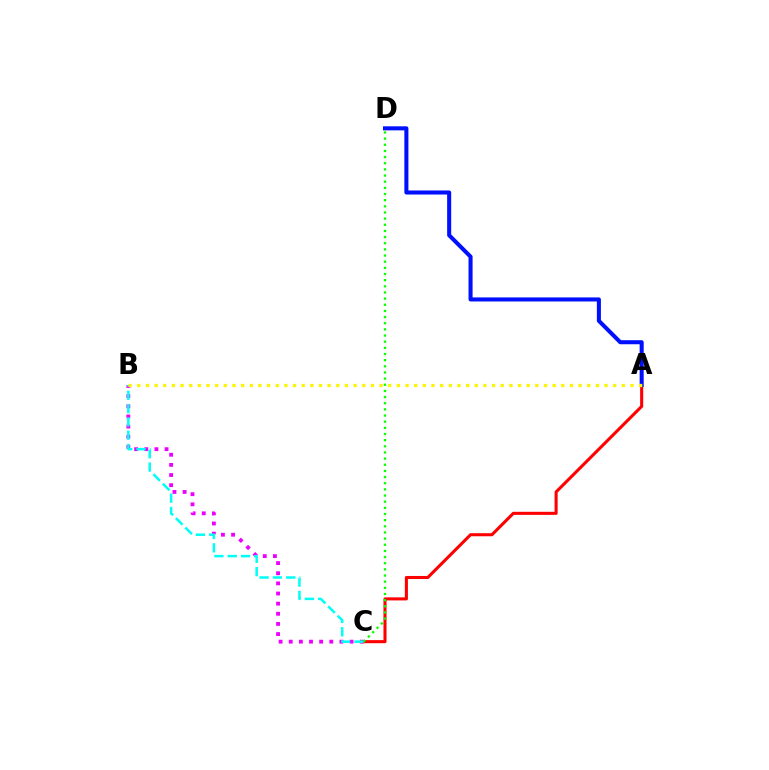{('B', 'C'): [{'color': '#ee00ff', 'line_style': 'dotted', 'thickness': 2.75}, {'color': '#00fff6', 'line_style': 'dashed', 'thickness': 1.81}], ('A', 'C'): [{'color': '#ff0000', 'line_style': 'solid', 'thickness': 2.21}], ('C', 'D'): [{'color': '#08ff00', 'line_style': 'dotted', 'thickness': 1.67}], ('A', 'D'): [{'color': '#0010ff', 'line_style': 'solid', 'thickness': 2.92}], ('A', 'B'): [{'color': '#fcf500', 'line_style': 'dotted', 'thickness': 2.35}]}